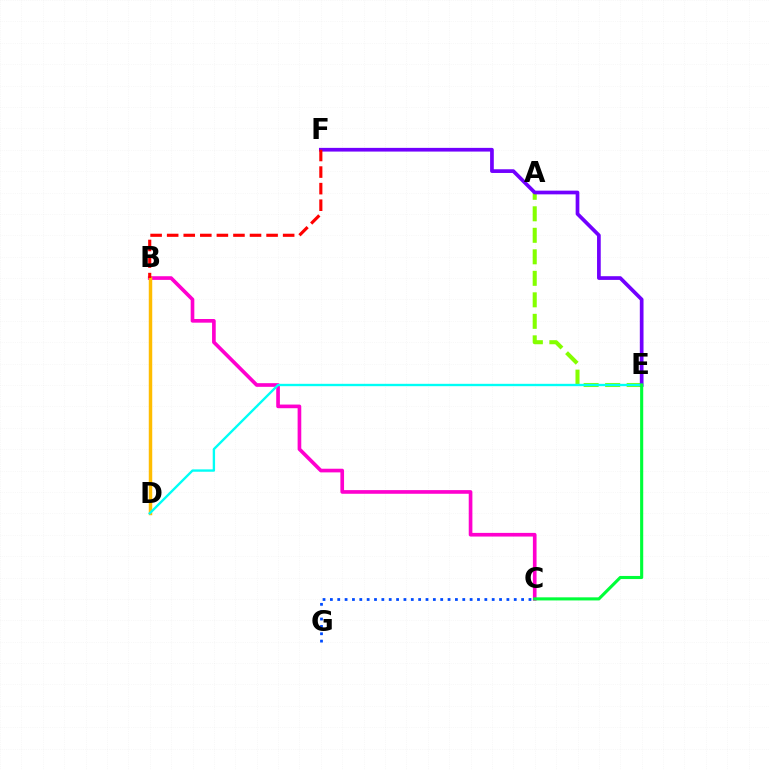{('A', 'E'): [{'color': '#84ff00', 'line_style': 'dashed', 'thickness': 2.92}], ('E', 'F'): [{'color': '#7200ff', 'line_style': 'solid', 'thickness': 2.67}], ('B', 'C'): [{'color': '#ff00cf', 'line_style': 'solid', 'thickness': 2.64}], ('B', 'D'): [{'color': '#ffbd00', 'line_style': 'solid', 'thickness': 2.5}], ('D', 'E'): [{'color': '#00fff6', 'line_style': 'solid', 'thickness': 1.7}], ('C', 'E'): [{'color': '#00ff39', 'line_style': 'solid', 'thickness': 2.23}], ('C', 'G'): [{'color': '#004bff', 'line_style': 'dotted', 'thickness': 2.0}], ('B', 'F'): [{'color': '#ff0000', 'line_style': 'dashed', 'thickness': 2.25}]}